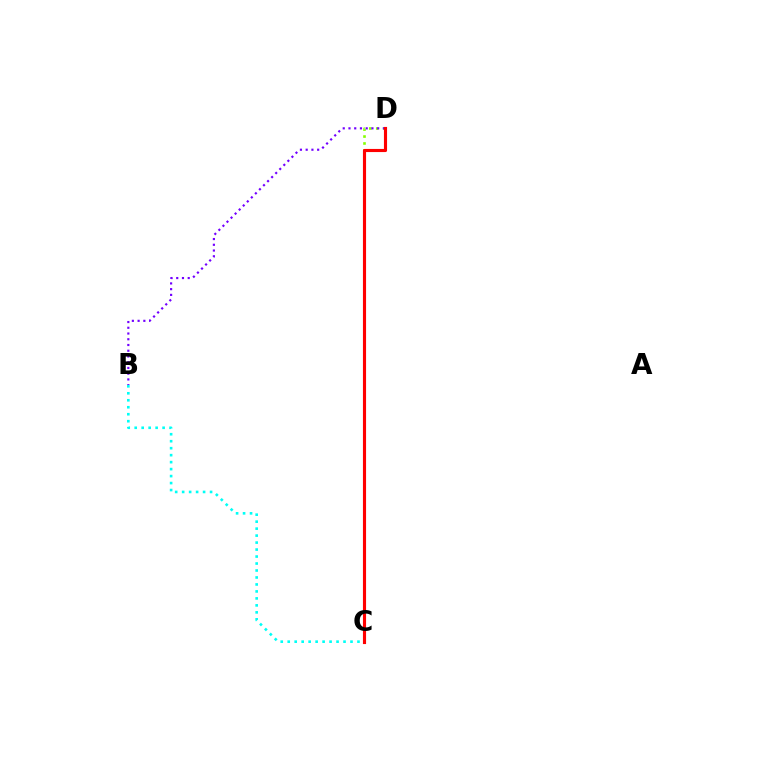{('B', 'C'): [{'color': '#00fff6', 'line_style': 'dotted', 'thickness': 1.9}], ('C', 'D'): [{'color': '#84ff00', 'line_style': 'dotted', 'thickness': 1.88}, {'color': '#ff0000', 'line_style': 'solid', 'thickness': 2.25}], ('B', 'D'): [{'color': '#7200ff', 'line_style': 'dotted', 'thickness': 1.56}]}